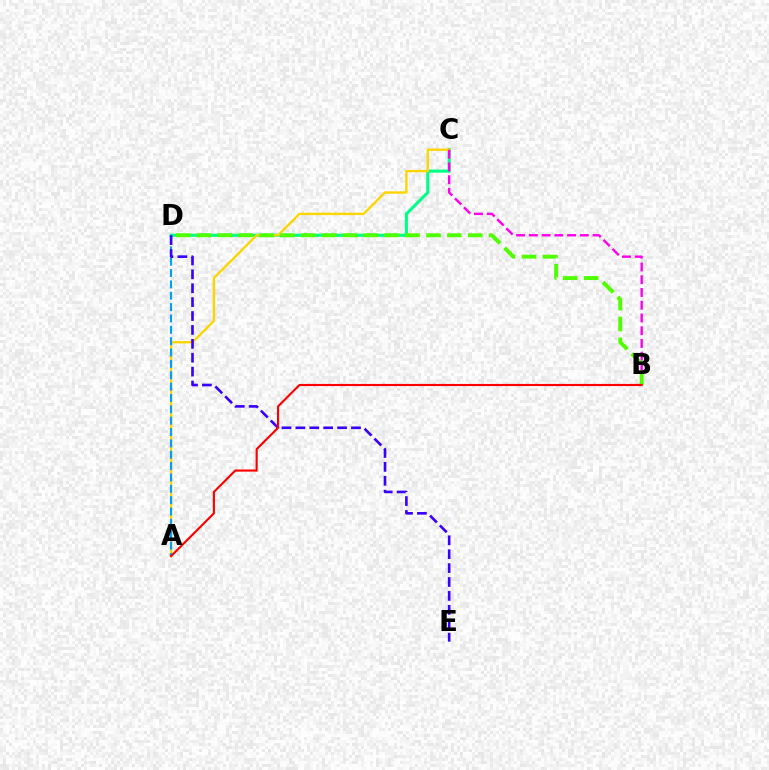{('C', 'D'): [{'color': '#00ff86', 'line_style': 'solid', 'thickness': 2.23}], ('A', 'C'): [{'color': '#ffd500', 'line_style': 'solid', 'thickness': 1.7}], ('B', 'C'): [{'color': '#ff00ed', 'line_style': 'dashed', 'thickness': 1.73}], ('A', 'D'): [{'color': '#009eff', 'line_style': 'dashed', 'thickness': 1.54}], ('B', 'D'): [{'color': '#4fff00', 'line_style': 'dashed', 'thickness': 2.83}], ('D', 'E'): [{'color': '#3700ff', 'line_style': 'dashed', 'thickness': 1.89}], ('A', 'B'): [{'color': '#ff0000', 'line_style': 'solid', 'thickness': 1.54}]}